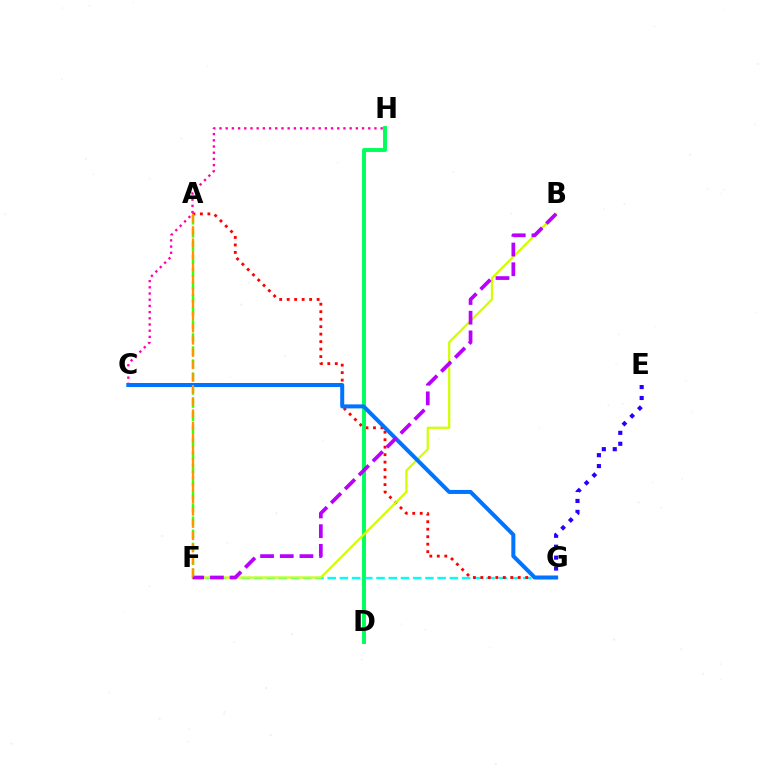{('F', 'G'): [{'color': '#00fff6', 'line_style': 'dashed', 'thickness': 1.66}], ('E', 'G'): [{'color': '#2500ff', 'line_style': 'dotted', 'thickness': 2.97}], ('A', 'F'): [{'color': '#3dff00', 'line_style': 'dashed', 'thickness': 1.78}, {'color': '#ff9400', 'line_style': 'dashed', 'thickness': 1.66}], ('A', 'G'): [{'color': '#ff0000', 'line_style': 'dotted', 'thickness': 2.03}], ('D', 'H'): [{'color': '#00ff5c', 'line_style': 'solid', 'thickness': 2.82}], ('C', 'H'): [{'color': '#ff00ac', 'line_style': 'dotted', 'thickness': 1.68}], ('B', 'F'): [{'color': '#d1ff00', 'line_style': 'solid', 'thickness': 1.61}, {'color': '#b900ff', 'line_style': 'dashed', 'thickness': 2.67}], ('C', 'G'): [{'color': '#0074ff', 'line_style': 'solid', 'thickness': 2.89}]}